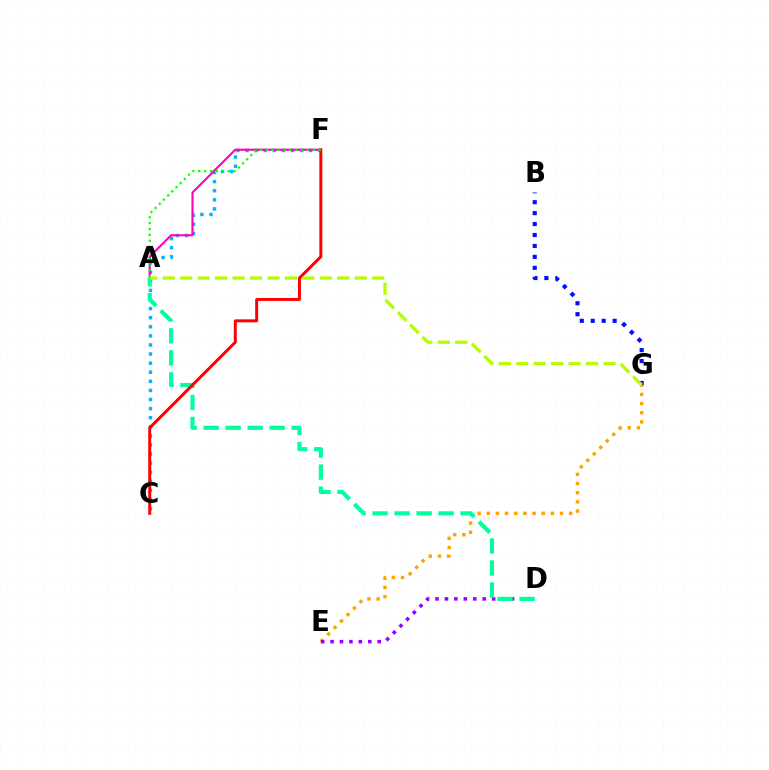{('E', 'G'): [{'color': '#ffa500', 'line_style': 'dotted', 'thickness': 2.49}], ('D', 'E'): [{'color': '#9b00ff', 'line_style': 'dotted', 'thickness': 2.56}], ('C', 'F'): [{'color': '#00b5ff', 'line_style': 'dotted', 'thickness': 2.47}, {'color': '#ff0000', 'line_style': 'solid', 'thickness': 2.14}], ('A', 'F'): [{'color': '#ff00bd', 'line_style': 'solid', 'thickness': 1.52}, {'color': '#08ff00', 'line_style': 'dotted', 'thickness': 1.6}], ('B', 'G'): [{'color': '#0010ff', 'line_style': 'dotted', 'thickness': 2.97}], ('A', 'D'): [{'color': '#00ff9d', 'line_style': 'dashed', 'thickness': 2.99}], ('A', 'G'): [{'color': '#b3ff00', 'line_style': 'dashed', 'thickness': 2.37}]}